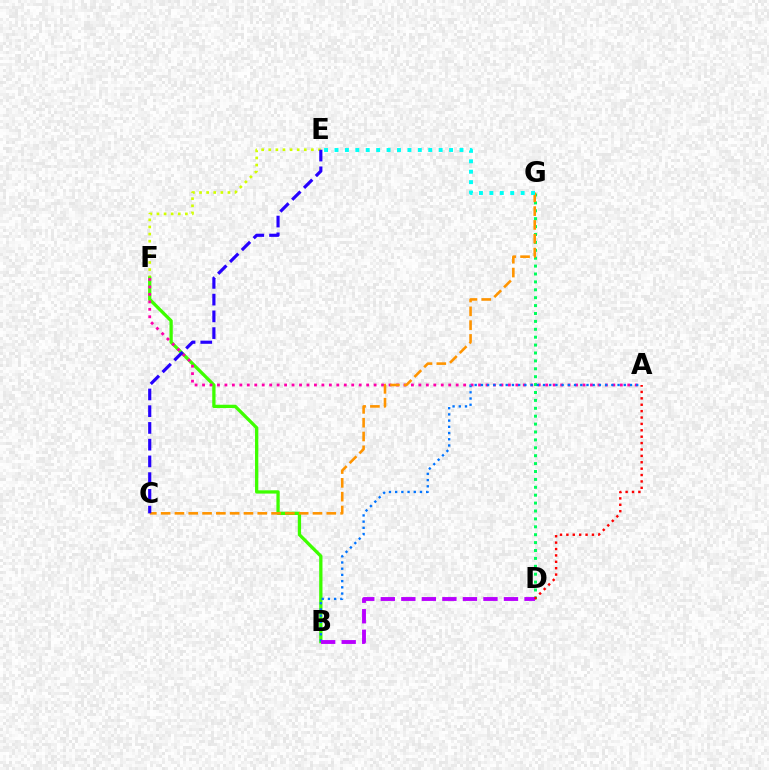{('D', 'G'): [{'color': '#00ff5c', 'line_style': 'dotted', 'thickness': 2.15}], ('E', 'F'): [{'color': '#d1ff00', 'line_style': 'dotted', 'thickness': 1.93}], ('B', 'F'): [{'color': '#3dff00', 'line_style': 'solid', 'thickness': 2.37}], ('A', 'F'): [{'color': '#ff00ac', 'line_style': 'dotted', 'thickness': 2.03}], ('C', 'G'): [{'color': '#ff9400', 'line_style': 'dashed', 'thickness': 1.88}], ('A', 'B'): [{'color': '#0074ff', 'line_style': 'dotted', 'thickness': 1.69}], ('E', 'G'): [{'color': '#00fff6', 'line_style': 'dotted', 'thickness': 2.83}], ('B', 'D'): [{'color': '#b900ff', 'line_style': 'dashed', 'thickness': 2.79}], ('C', 'E'): [{'color': '#2500ff', 'line_style': 'dashed', 'thickness': 2.27}], ('A', 'D'): [{'color': '#ff0000', 'line_style': 'dotted', 'thickness': 1.74}]}